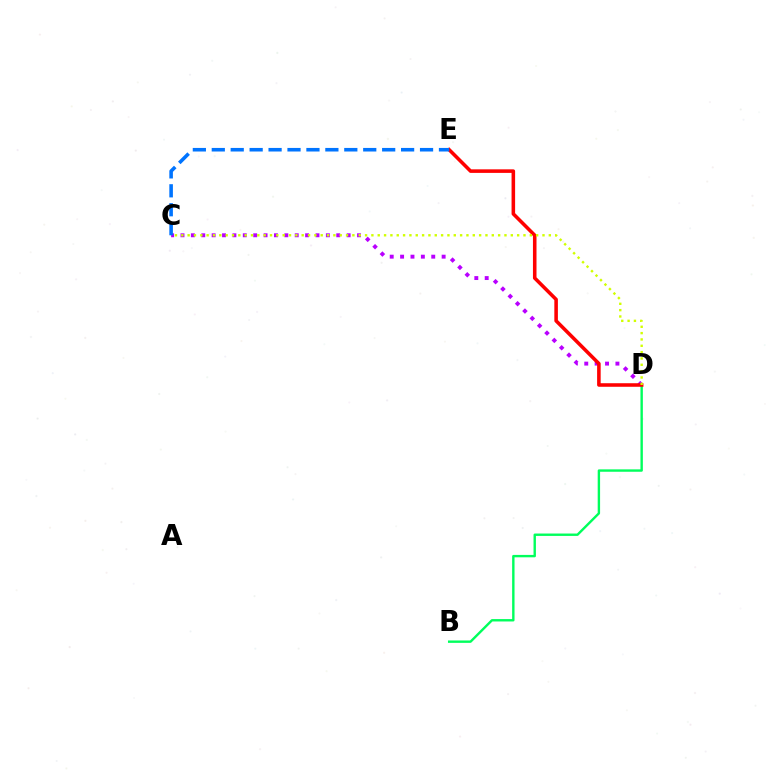{('B', 'D'): [{'color': '#00ff5c', 'line_style': 'solid', 'thickness': 1.72}], ('C', 'D'): [{'color': '#b900ff', 'line_style': 'dotted', 'thickness': 2.82}, {'color': '#d1ff00', 'line_style': 'dotted', 'thickness': 1.72}], ('D', 'E'): [{'color': '#ff0000', 'line_style': 'solid', 'thickness': 2.56}], ('C', 'E'): [{'color': '#0074ff', 'line_style': 'dashed', 'thickness': 2.57}]}